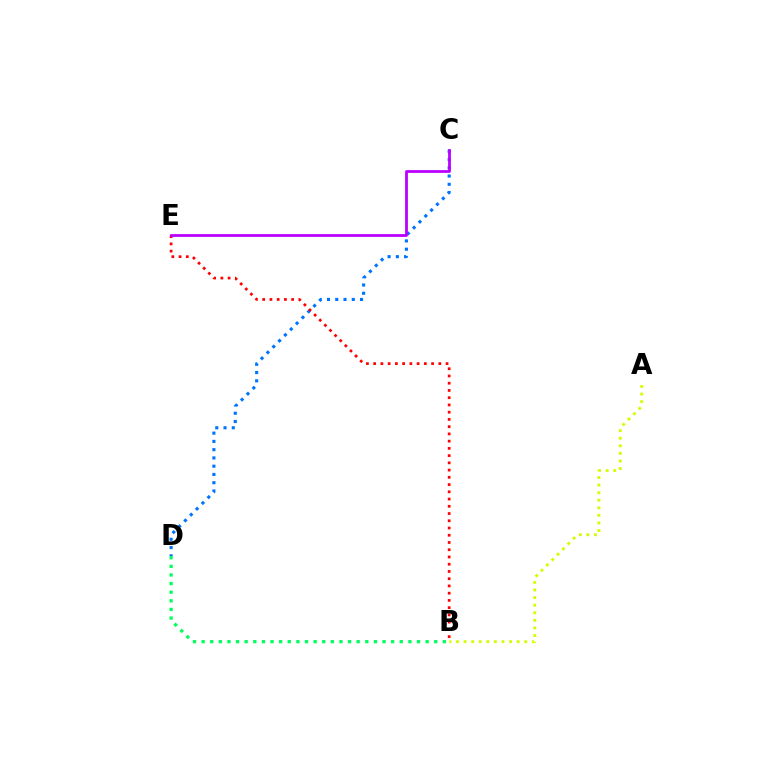{('B', 'D'): [{'color': '#00ff5c', 'line_style': 'dotted', 'thickness': 2.34}], ('C', 'D'): [{'color': '#0074ff', 'line_style': 'dotted', 'thickness': 2.24}], ('B', 'E'): [{'color': '#ff0000', 'line_style': 'dotted', 'thickness': 1.97}], ('A', 'B'): [{'color': '#d1ff00', 'line_style': 'dotted', 'thickness': 2.06}], ('C', 'E'): [{'color': '#b900ff', 'line_style': 'solid', 'thickness': 1.99}]}